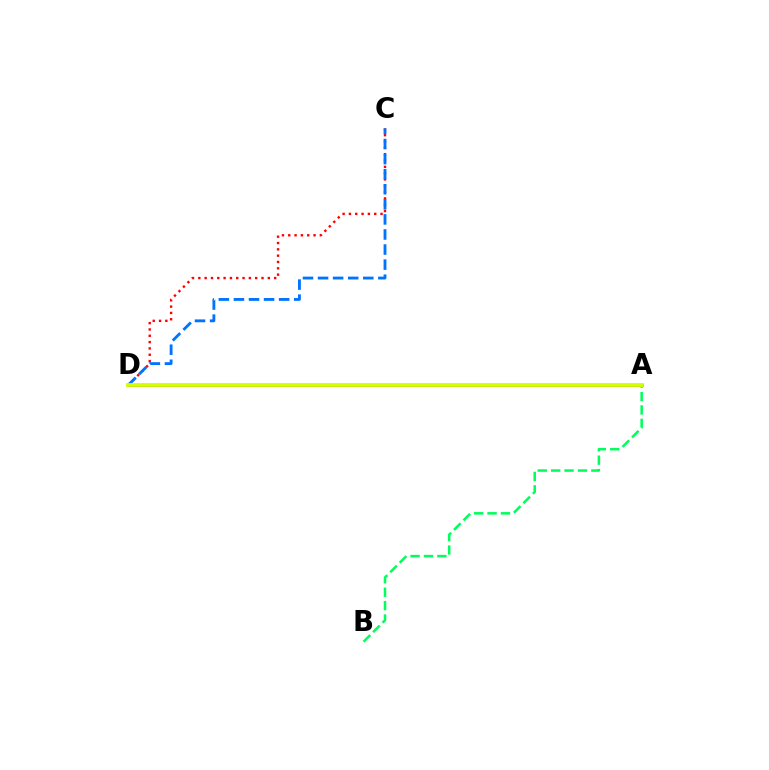{('A', 'D'): [{'color': '#b900ff', 'line_style': 'solid', 'thickness': 2.13}, {'color': '#d1ff00', 'line_style': 'solid', 'thickness': 2.75}], ('C', 'D'): [{'color': '#ff0000', 'line_style': 'dotted', 'thickness': 1.72}, {'color': '#0074ff', 'line_style': 'dashed', 'thickness': 2.05}], ('A', 'B'): [{'color': '#00ff5c', 'line_style': 'dashed', 'thickness': 1.82}]}